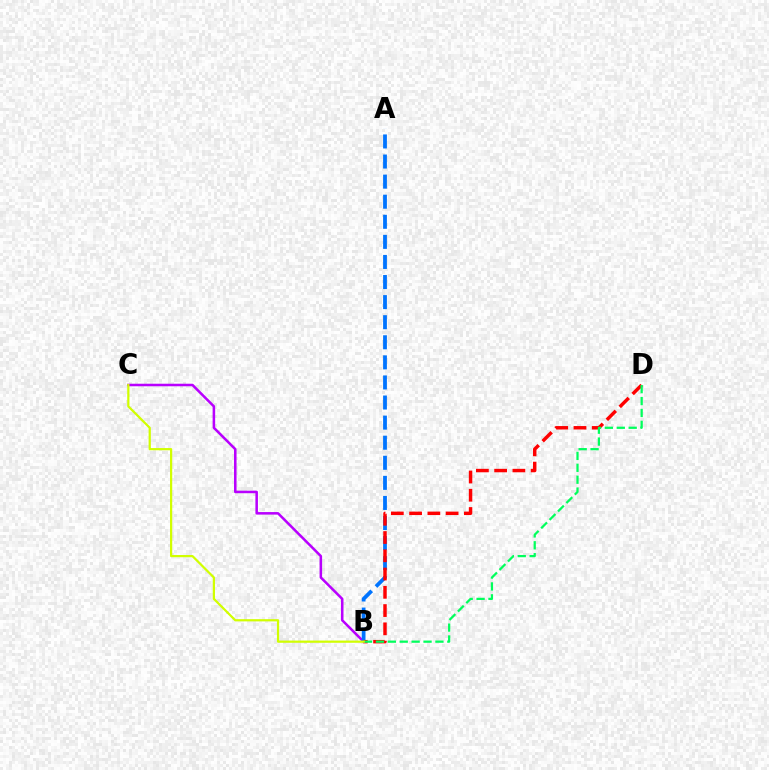{('B', 'C'): [{'color': '#b900ff', 'line_style': 'solid', 'thickness': 1.83}, {'color': '#d1ff00', 'line_style': 'solid', 'thickness': 1.6}], ('A', 'B'): [{'color': '#0074ff', 'line_style': 'dashed', 'thickness': 2.73}], ('B', 'D'): [{'color': '#ff0000', 'line_style': 'dashed', 'thickness': 2.48}, {'color': '#00ff5c', 'line_style': 'dashed', 'thickness': 1.62}]}